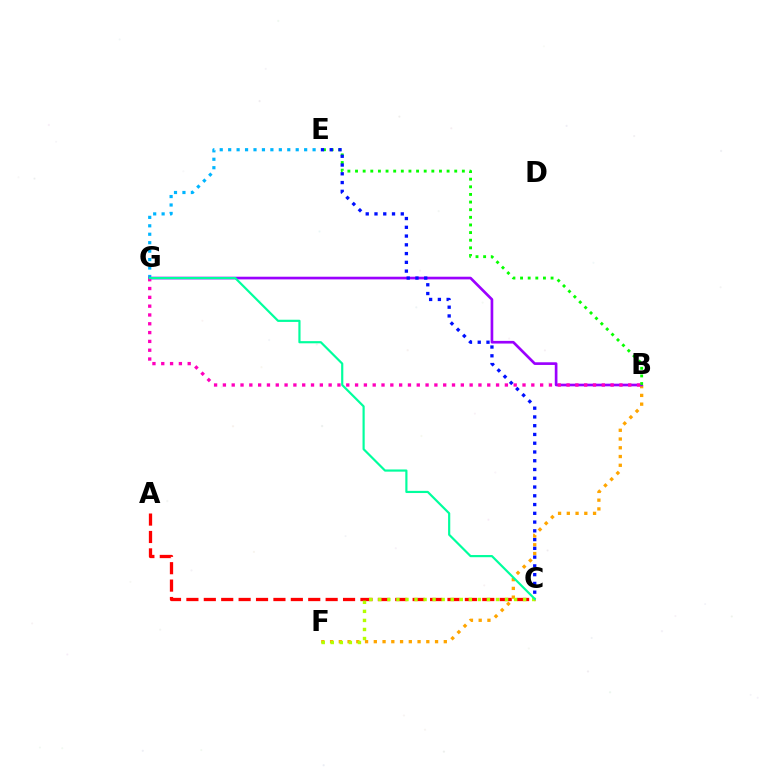{('A', 'C'): [{'color': '#ff0000', 'line_style': 'dashed', 'thickness': 2.36}], ('E', 'G'): [{'color': '#00b5ff', 'line_style': 'dotted', 'thickness': 2.29}], ('B', 'F'): [{'color': '#ffa500', 'line_style': 'dotted', 'thickness': 2.38}], ('B', 'G'): [{'color': '#9b00ff', 'line_style': 'solid', 'thickness': 1.92}, {'color': '#ff00bd', 'line_style': 'dotted', 'thickness': 2.39}], ('C', 'F'): [{'color': '#b3ff00', 'line_style': 'dotted', 'thickness': 2.46}], ('B', 'E'): [{'color': '#08ff00', 'line_style': 'dotted', 'thickness': 2.07}], ('C', 'E'): [{'color': '#0010ff', 'line_style': 'dotted', 'thickness': 2.38}], ('C', 'G'): [{'color': '#00ff9d', 'line_style': 'solid', 'thickness': 1.57}]}